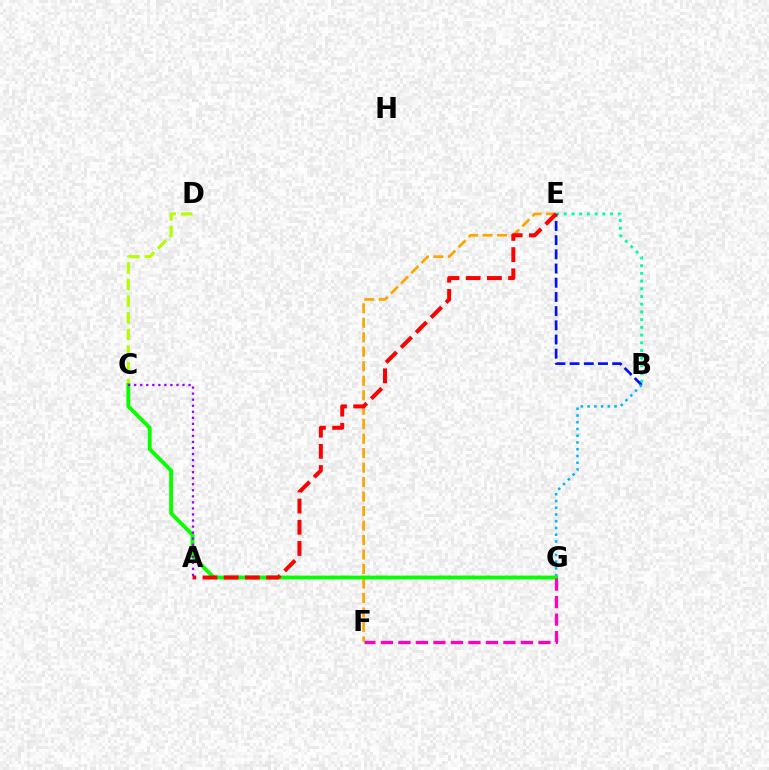{('B', 'E'): [{'color': '#00ff9d', 'line_style': 'dotted', 'thickness': 2.09}, {'color': '#0010ff', 'line_style': 'dashed', 'thickness': 1.93}], ('C', 'D'): [{'color': '#b3ff00', 'line_style': 'dashed', 'thickness': 2.26}], ('B', 'G'): [{'color': '#00b5ff', 'line_style': 'dotted', 'thickness': 1.83}], ('E', 'F'): [{'color': '#ffa500', 'line_style': 'dashed', 'thickness': 1.97}], ('C', 'G'): [{'color': '#08ff00', 'line_style': 'solid', 'thickness': 2.79}], ('A', 'E'): [{'color': '#ff0000', 'line_style': 'dashed', 'thickness': 2.88}], ('A', 'C'): [{'color': '#9b00ff', 'line_style': 'dotted', 'thickness': 1.64}], ('F', 'G'): [{'color': '#ff00bd', 'line_style': 'dashed', 'thickness': 2.38}]}